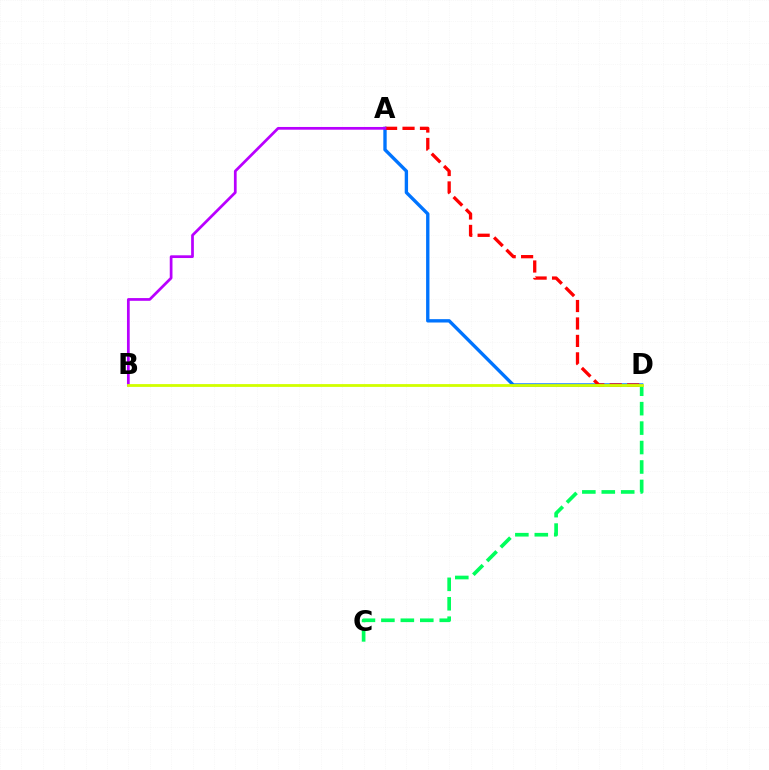{('C', 'D'): [{'color': '#00ff5c', 'line_style': 'dashed', 'thickness': 2.64}], ('A', 'D'): [{'color': '#0074ff', 'line_style': 'solid', 'thickness': 2.42}, {'color': '#ff0000', 'line_style': 'dashed', 'thickness': 2.37}], ('A', 'B'): [{'color': '#b900ff', 'line_style': 'solid', 'thickness': 1.97}], ('B', 'D'): [{'color': '#d1ff00', 'line_style': 'solid', 'thickness': 2.02}]}